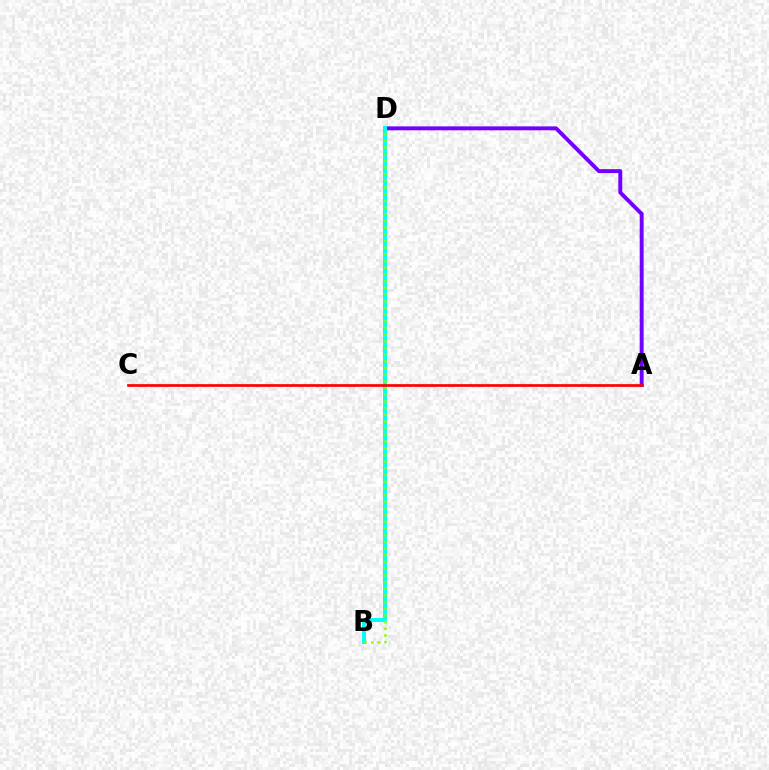{('A', 'D'): [{'color': '#7200ff', 'line_style': 'solid', 'thickness': 2.82}], ('B', 'D'): [{'color': '#00fff6', 'line_style': 'solid', 'thickness': 2.86}, {'color': '#84ff00', 'line_style': 'dotted', 'thickness': 1.82}], ('A', 'C'): [{'color': '#ff0000', 'line_style': 'solid', 'thickness': 1.95}]}